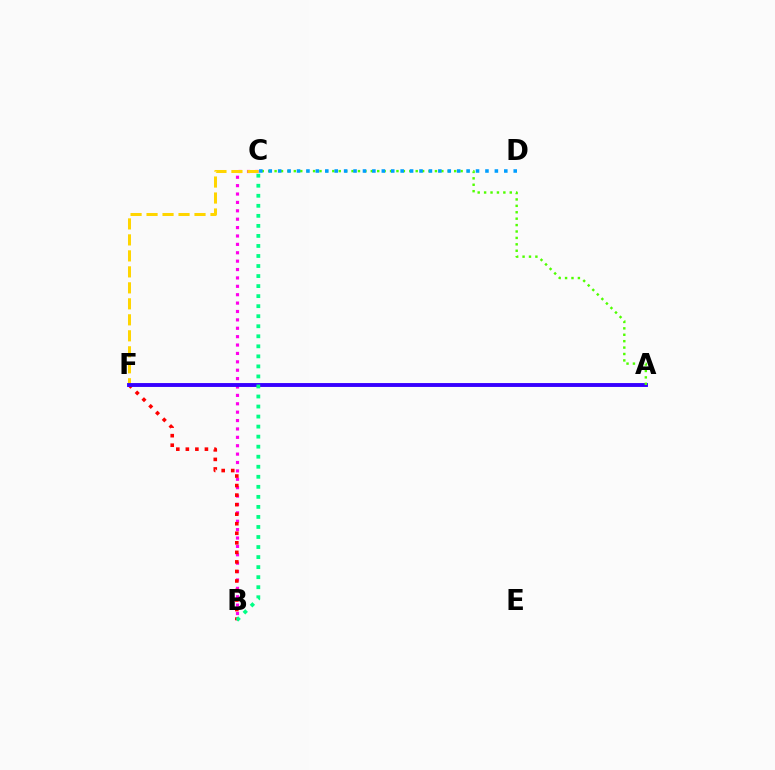{('B', 'C'): [{'color': '#ff00ed', 'line_style': 'dotted', 'thickness': 2.28}, {'color': '#00ff86', 'line_style': 'dotted', 'thickness': 2.73}], ('C', 'F'): [{'color': '#ffd500', 'line_style': 'dashed', 'thickness': 2.17}], ('B', 'F'): [{'color': '#ff0000', 'line_style': 'dotted', 'thickness': 2.59}], ('A', 'F'): [{'color': '#3700ff', 'line_style': 'solid', 'thickness': 2.8}], ('A', 'C'): [{'color': '#4fff00', 'line_style': 'dotted', 'thickness': 1.74}], ('C', 'D'): [{'color': '#009eff', 'line_style': 'dotted', 'thickness': 2.56}]}